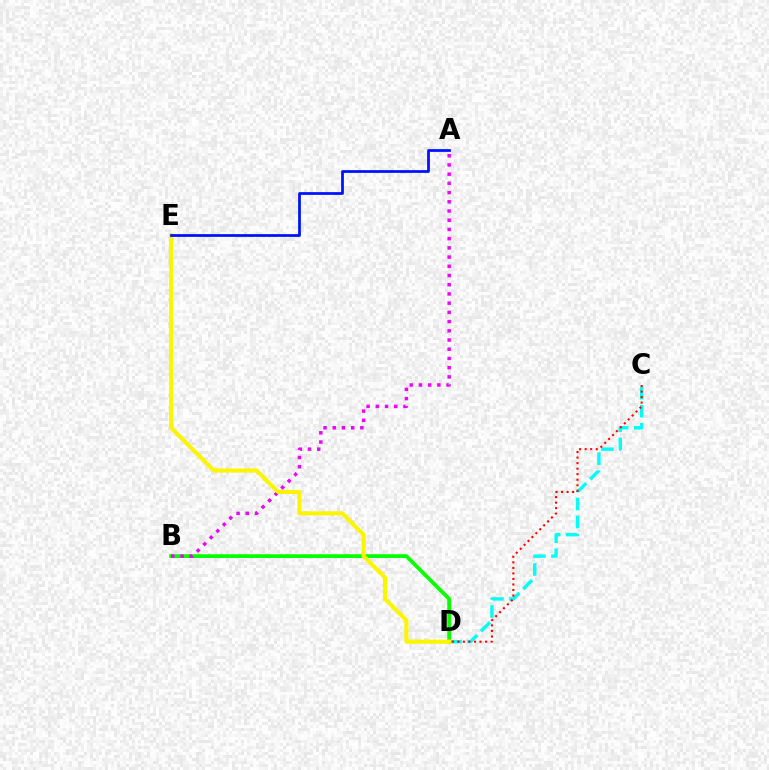{('B', 'D'): [{'color': '#08ff00', 'line_style': 'solid', 'thickness': 2.72}], ('C', 'D'): [{'color': '#00fff6', 'line_style': 'dashed', 'thickness': 2.45}, {'color': '#ff0000', 'line_style': 'dotted', 'thickness': 1.5}], ('A', 'B'): [{'color': '#ee00ff', 'line_style': 'dotted', 'thickness': 2.5}], ('D', 'E'): [{'color': '#fcf500', 'line_style': 'solid', 'thickness': 2.97}], ('A', 'E'): [{'color': '#0010ff', 'line_style': 'solid', 'thickness': 1.97}]}